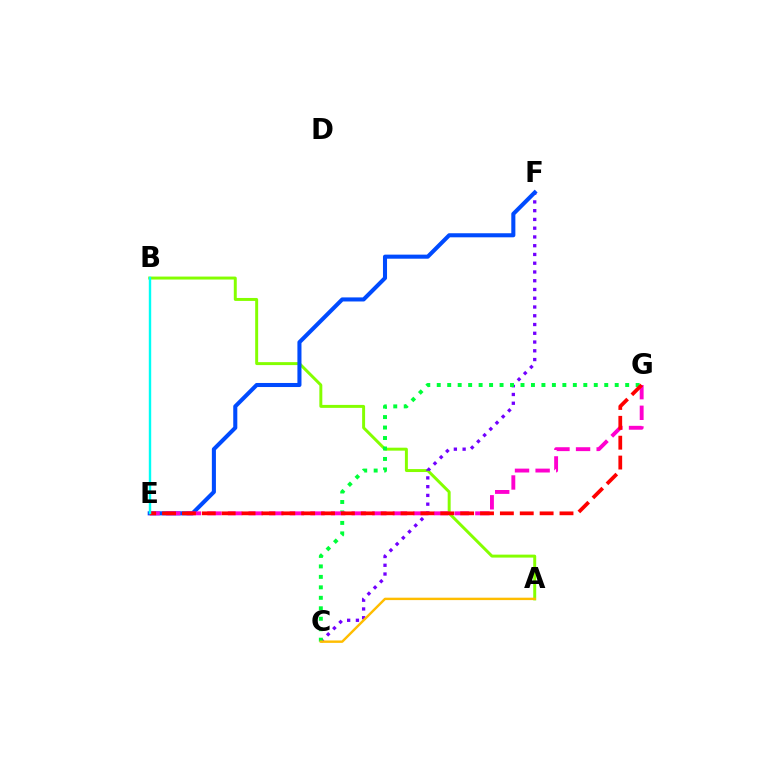{('A', 'B'): [{'color': '#84ff00', 'line_style': 'solid', 'thickness': 2.13}], ('C', 'F'): [{'color': '#7200ff', 'line_style': 'dotted', 'thickness': 2.38}], ('E', 'F'): [{'color': '#004bff', 'line_style': 'solid', 'thickness': 2.93}], ('C', 'G'): [{'color': '#00ff39', 'line_style': 'dotted', 'thickness': 2.84}], ('E', 'G'): [{'color': '#ff00cf', 'line_style': 'dashed', 'thickness': 2.8}, {'color': '#ff0000', 'line_style': 'dashed', 'thickness': 2.7}], ('B', 'E'): [{'color': '#00fff6', 'line_style': 'solid', 'thickness': 1.73}], ('A', 'C'): [{'color': '#ffbd00', 'line_style': 'solid', 'thickness': 1.74}]}